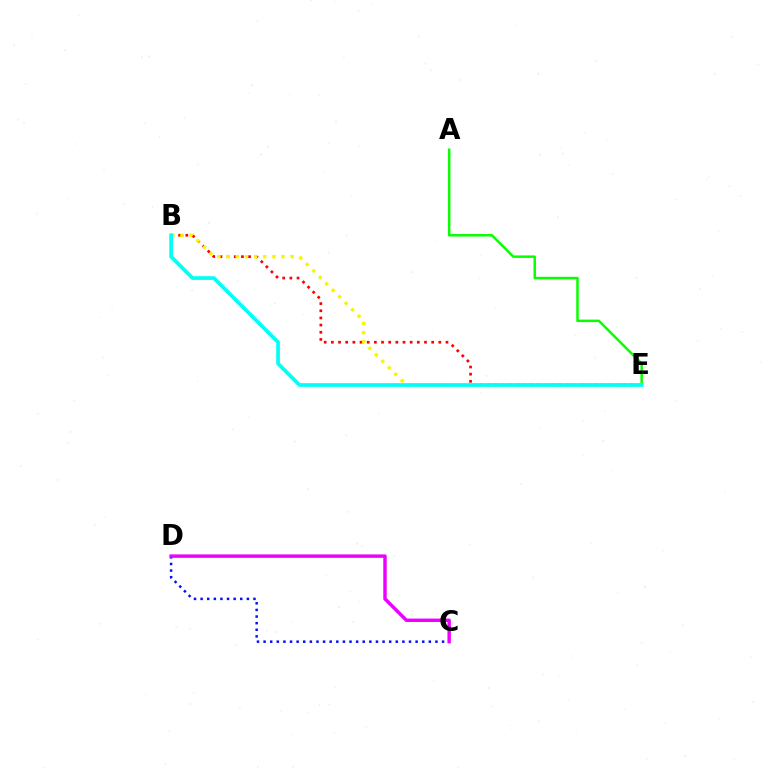{('A', 'E'): [{'color': '#08ff00', 'line_style': 'solid', 'thickness': 1.79}], ('B', 'E'): [{'color': '#ff0000', 'line_style': 'dotted', 'thickness': 1.95}, {'color': '#fcf500', 'line_style': 'dotted', 'thickness': 2.49}, {'color': '#00fff6', 'line_style': 'solid', 'thickness': 2.66}], ('C', 'D'): [{'color': '#0010ff', 'line_style': 'dotted', 'thickness': 1.8}, {'color': '#ee00ff', 'line_style': 'solid', 'thickness': 2.47}]}